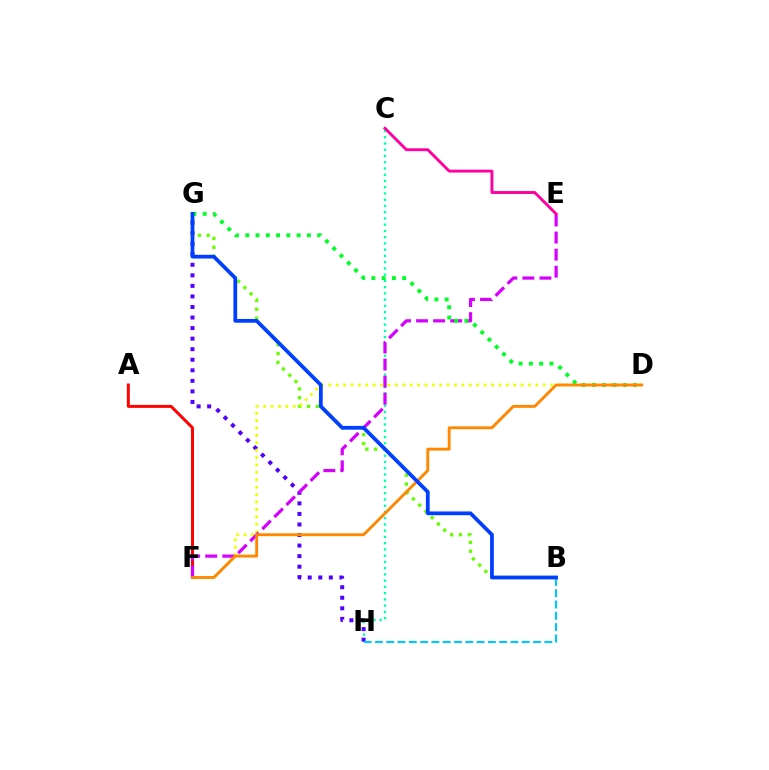{('C', 'H'): [{'color': '#00ffaf', 'line_style': 'dotted', 'thickness': 1.7}], ('G', 'H'): [{'color': '#4f00ff', 'line_style': 'dotted', 'thickness': 2.87}], ('B', 'G'): [{'color': '#66ff00', 'line_style': 'dotted', 'thickness': 2.41}, {'color': '#003fff', 'line_style': 'solid', 'thickness': 2.71}], ('B', 'H'): [{'color': '#00c7ff', 'line_style': 'dashed', 'thickness': 1.53}], ('A', 'F'): [{'color': '#ff0000', 'line_style': 'solid', 'thickness': 2.14}], ('D', 'F'): [{'color': '#eeff00', 'line_style': 'dotted', 'thickness': 2.01}, {'color': '#ff8800', 'line_style': 'solid', 'thickness': 2.07}], ('E', 'F'): [{'color': '#d600ff', 'line_style': 'dashed', 'thickness': 2.32}], ('D', 'G'): [{'color': '#00ff27', 'line_style': 'dotted', 'thickness': 2.79}], ('C', 'E'): [{'color': '#ff00a0', 'line_style': 'solid', 'thickness': 2.08}]}